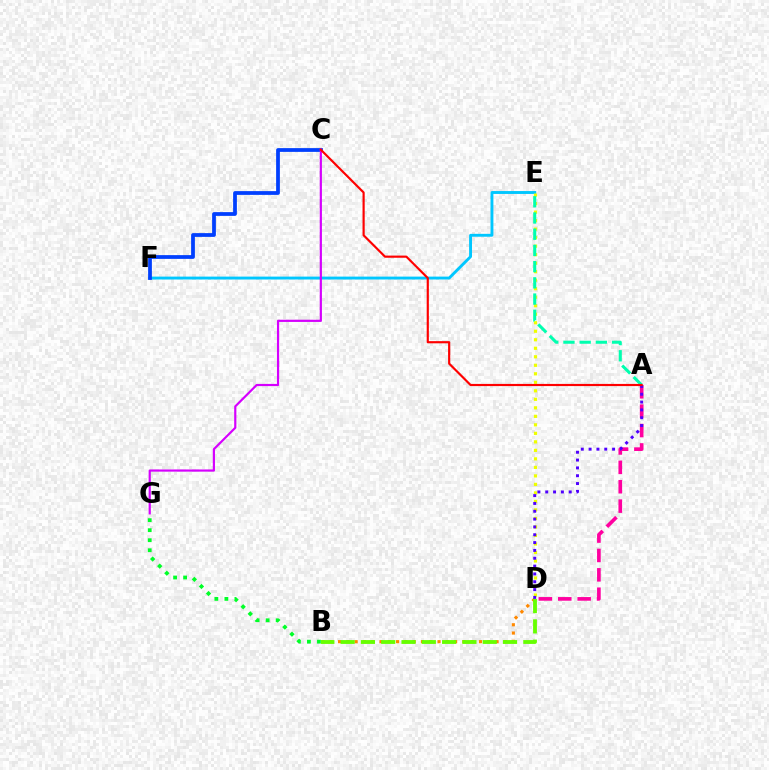{('E', 'F'): [{'color': '#00c7ff', 'line_style': 'solid', 'thickness': 2.08}], ('D', 'E'): [{'color': '#eeff00', 'line_style': 'dotted', 'thickness': 2.31}], ('B', 'D'): [{'color': '#ff8800', 'line_style': 'dotted', 'thickness': 2.25}, {'color': '#66ff00', 'line_style': 'dashed', 'thickness': 2.76}], ('A', 'D'): [{'color': '#ff00a0', 'line_style': 'dashed', 'thickness': 2.63}, {'color': '#4f00ff', 'line_style': 'dotted', 'thickness': 2.13}], ('A', 'E'): [{'color': '#00ffaf', 'line_style': 'dashed', 'thickness': 2.2}], ('B', 'G'): [{'color': '#00ff27', 'line_style': 'dotted', 'thickness': 2.72}], ('C', 'F'): [{'color': '#003fff', 'line_style': 'solid', 'thickness': 2.71}], ('C', 'G'): [{'color': '#d600ff', 'line_style': 'solid', 'thickness': 1.57}], ('A', 'C'): [{'color': '#ff0000', 'line_style': 'solid', 'thickness': 1.56}]}